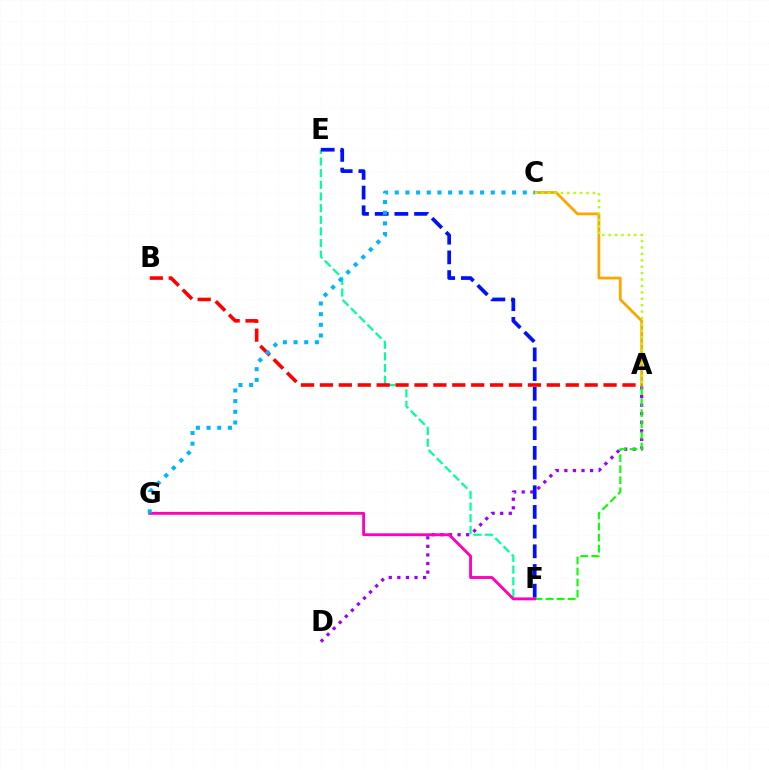{('E', 'F'): [{'color': '#00ff9d', 'line_style': 'dashed', 'thickness': 1.58}, {'color': '#0010ff', 'line_style': 'dashed', 'thickness': 2.67}], ('A', 'D'): [{'color': '#9b00ff', 'line_style': 'dotted', 'thickness': 2.33}], ('A', 'F'): [{'color': '#08ff00', 'line_style': 'dashed', 'thickness': 1.5}], ('A', 'C'): [{'color': '#ffa500', 'line_style': 'solid', 'thickness': 1.99}, {'color': '#b3ff00', 'line_style': 'dotted', 'thickness': 1.74}], ('A', 'B'): [{'color': '#ff0000', 'line_style': 'dashed', 'thickness': 2.57}], ('F', 'G'): [{'color': '#ff00bd', 'line_style': 'solid', 'thickness': 2.05}], ('C', 'G'): [{'color': '#00b5ff', 'line_style': 'dotted', 'thickness': 2.9}]}